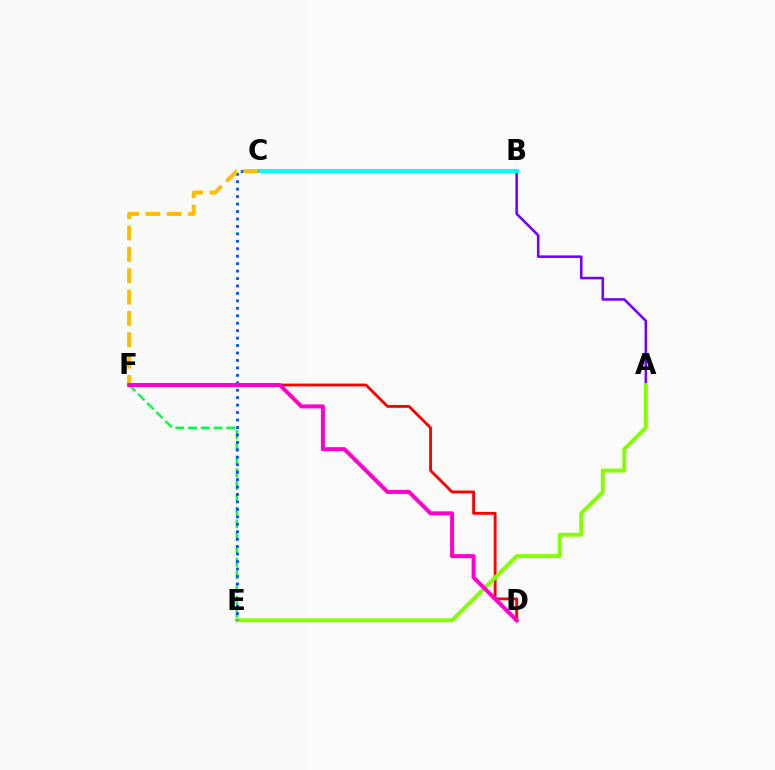{('E', 'F'): [{'color': '#00ff39', 'line_style': 'dashed', 'thickness': 1.73}], ('A', 'B'): [{'color': '#7200ff', 'line_style': 'solid', 'thickness': 1.85}], ('D', 'F'): [{'color': '#ff0000', 'line_style': 'solid', 'thickness': 2.05}, {'color': '#ff00cf', 'line_style': 'solid', 'thickness': 2.89}], ('B', 'C'): [{'color': '#00fff6', 'line_style': 'solid', 'thickness': 2.95}], ('A', 'E'): [{'color': '#84ff00', 'line_style': 'solid', 'thickness': 2.83}], ('C', 'E'): [{'color': '#004bff', 'line_style': 'dotted', 'thickness': 2.02}], ('C', 'F'): [{'color': '#ffbd00', 'line_style': 'dashed', 'thickness': 2.9}]}